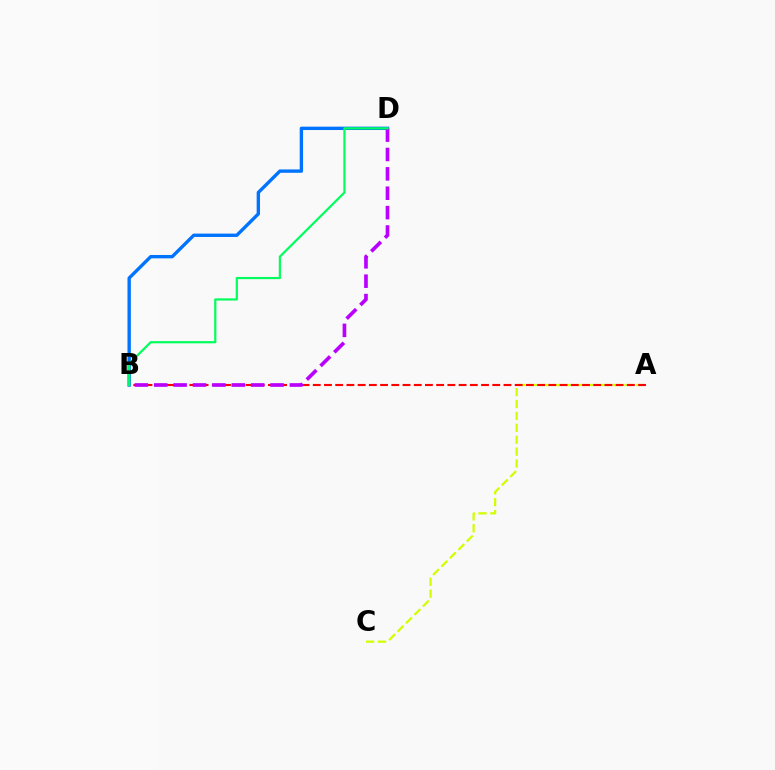{('A', 'C'): [{'color': '#d1ff00', 'line_style': 'dashed', 'thickness': 1.62}], ('A', 'B'): [{'color': '#ff0000', 'line_style': 'dashed', 'thickness': 1.52}], ('B', 'D'): [{'color': '#0074ff', 'line_style': 'solid', 'thickness': 2.42}, {'color': '#b900ff', 'line_style': 'dashed', 'thickness': 2.63}, {'color': '#00ff5c', 'line_style': 'solid', 'thickness': 1.58}]}